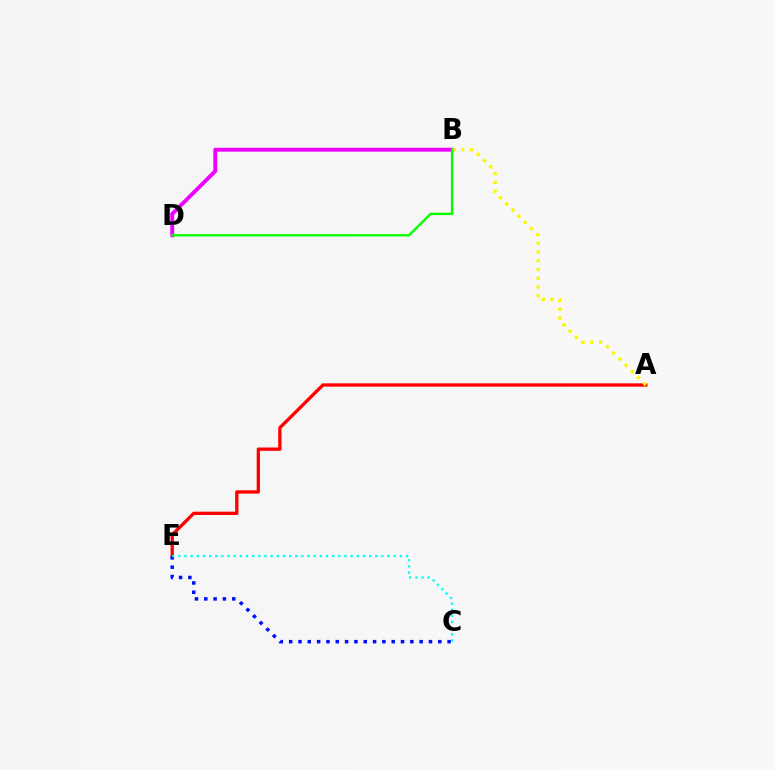{('A', 'E'): [{'color': '#ff0000', 'line_style': 'solid', 'thickness': 2.38}], ('B', 'D'): [{'color': '#ee00ff', 'line_style': 'solid', 'thickness': 2.79}, {'color': '#08ff00', 'line_style': 'solid', 'thickness': 1.73}], ('C', 'E'): [{'color': '#0010ff', 'line_style': 'dotted', 'thickness': 2.53}, {'color': '#00fff6', 'line_style': 'dotted', 'thickness': 1.67}], ('A', 'B'): [{'color': '#fcf500', 'line_style': 'dotted', 'thickness': 2.38}]}